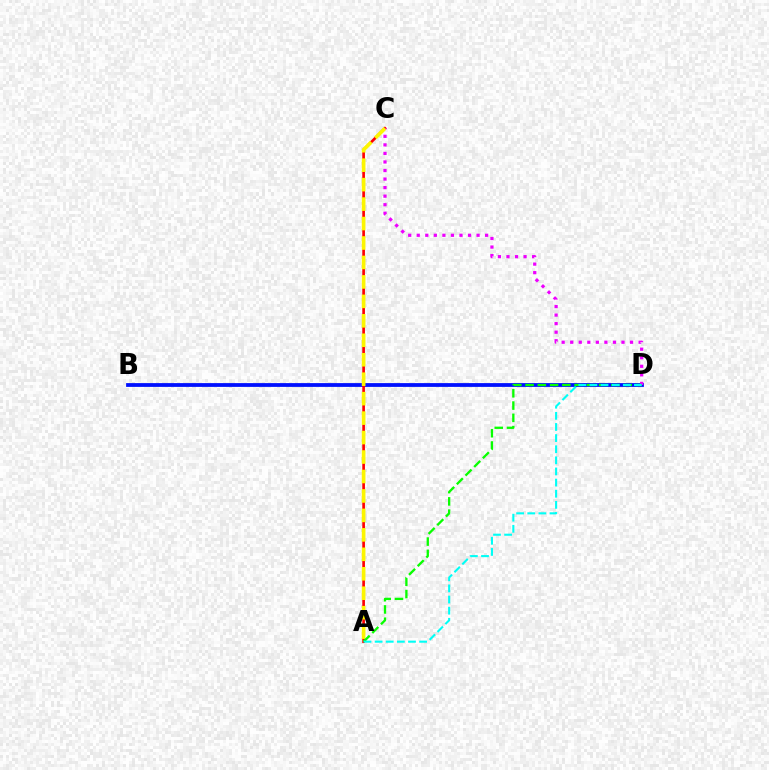{('B', 'D'): [{'color': '#0010ff', 'line_style': 'solid', 'thickness': 2.72}], ('A', 'C'): [{'color': '#ff0000', 'line_style': 'solid', 'thickness': 1.91}, {'color': '#fcf500', 'line_style': 'dashed', 'thickness': 2.64}], ('C', 'D'): [{'color': '#ee00ff', 'line_style': 'dotted', 'thickness': 2.32}], ('A', 'D'): [{'color': '#08ff00', 'line_style': 'dashed', 'thickness': 1.67}, {'color': '#00fff6', 'line_style': 'dashed', 'thickness': 1.51}]}